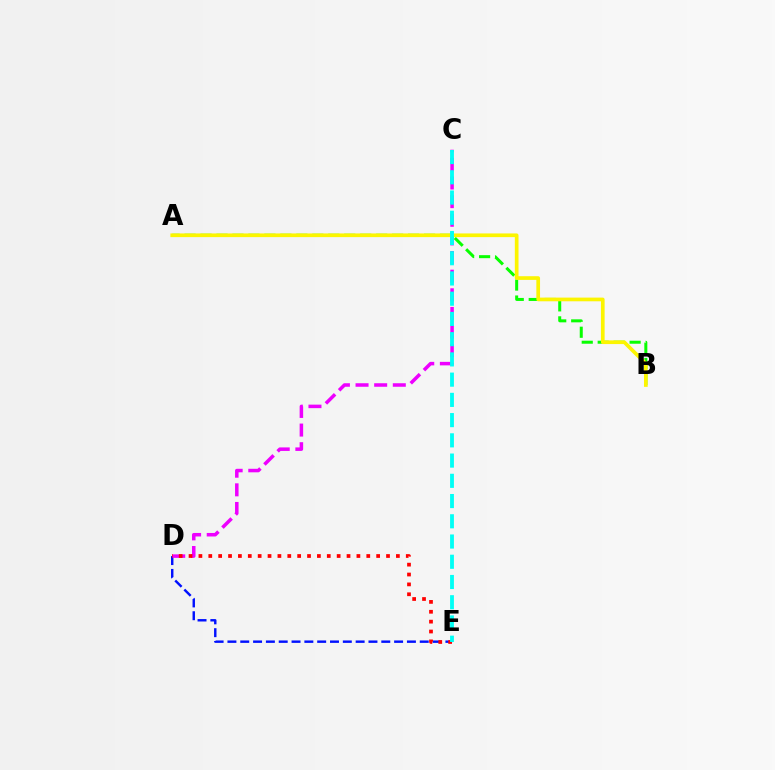{('D', 'E'): [{'color': '#0010ff', 'line_style': 'dashed', 'thickness': 1.74}, {'color': '#ff0000', 'line_style': 'dotted', 'thickness': 2.68}], ('C', 'D'): [{'color': '#ee00ff', 'line_style': 'dashed', 'thickness': 2.53}], ('A', 'B'): [{'color': '#08ff00', 'line_style': 'dashed', 'thickness': 2.17}, {'color': '#fcf500', 'line_style': 'solid', 'thickness': 2.65}], ('C', 'E'): [{'color': '#00fff6', 'line_style': 'dashed', 'thickness': 2.75}]}